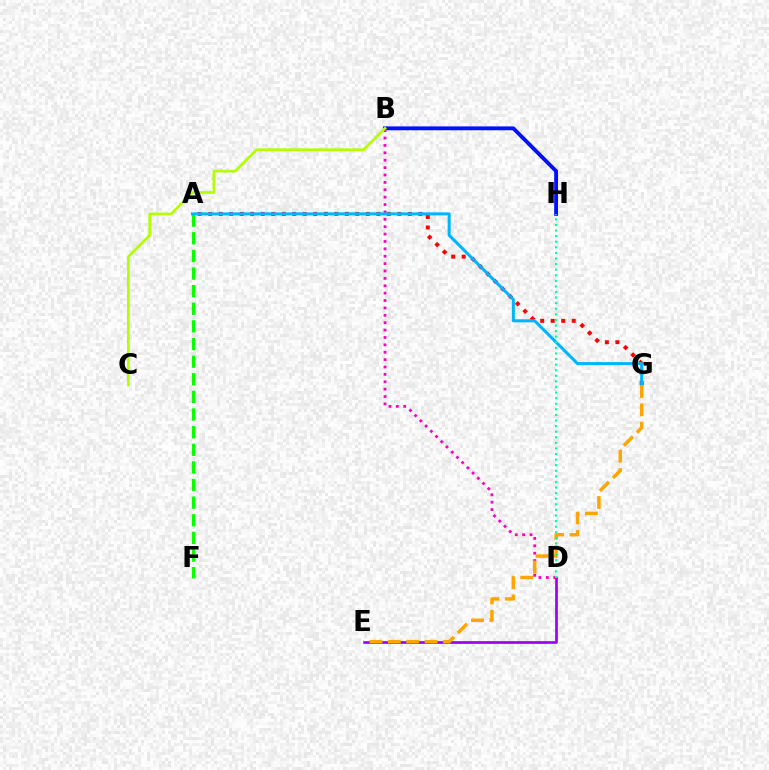{('B', 'H'): [{'color': '#0010ff', 'line_style': 'solid', 'thickness': 2.79}], ('A', 'F'): [{'color': '#08ff00', 'line_style': 'dashed', 'thickness': 2.39}], ('B', 'D'): [{'color': '#ff00bd', 'line_style': 'dotted', 'thickness': 2.01}], ('A', 'G'): [{'color': '#ff0000', 'line_style': 'dotted', 'thickness': 2.86}, {'color': '#00b5ff', 'line_style': 'solid', 'thickness': 2.18}], ('B', 'C'): [{'color': '#b3ff00', 'line_style': 'solid', 'thickness': 1.94}], ('D', 'E'): [{'color': '#9b00ff', 'line_style': 'solid', 'thickness': 1.94}], ('E', 'G'): [{'color': '#ffa500', 'line_style': 'dashed', 'thickness': 2.5}], ('D', 'H'): [{'color': '#00ff9d', 'line_style': 'dotted', 'thickness': 1.52}]}